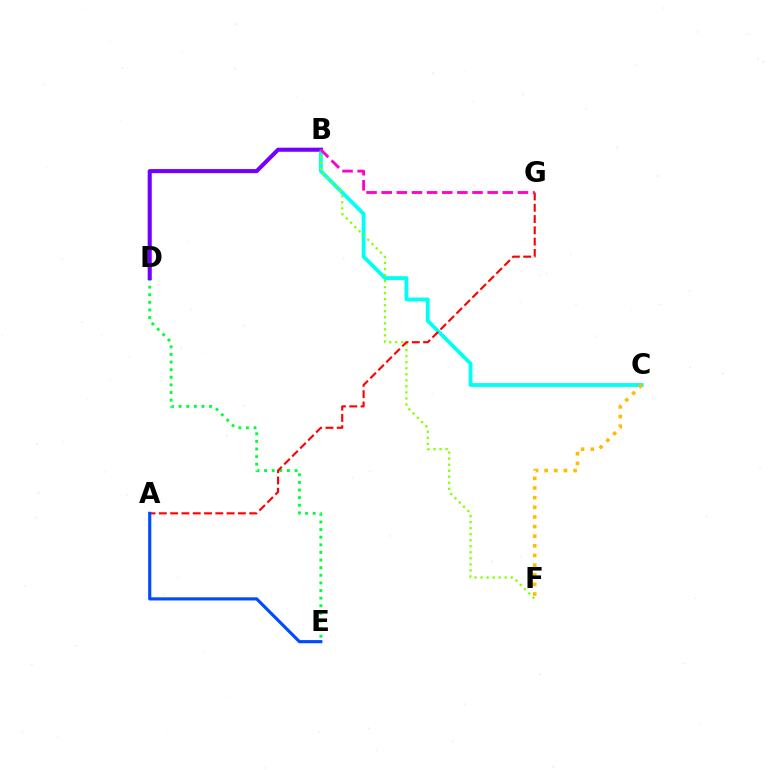{('B', 'C'): [{'color': '#00fff6', 'line_style': 'solid', 'thickness': 2.75}], ('D', 'E'): [{'color': '#00ff39', 'line_style': 'dotted', 'thickness': 2.07}], ('C', 'F'): [{'color': '#ffbd00', 'line_style': 'dotted', 'thickness': 2.62}], ('B', 'D'): [{'color': '#7200ff', 'line_style': 'solid', 'thickness': 2.93}], ('B', 'F'): [{'color': '#84ff00', 'line_style': 'dotted', 'thickness': 1.64}], ('A', 'G'): [{'color': '#ff0000', 'line_style': 'dashed', 'thickness': 1.53}], ('B', 'G'): [{'color': '#ff00cf', 'line_style': 'dashed', 'thickness': 2.06}], ('A', 'E'): [{'color': '#004bff', 'line_style': 'solid', 'thickness': 2.26}]}